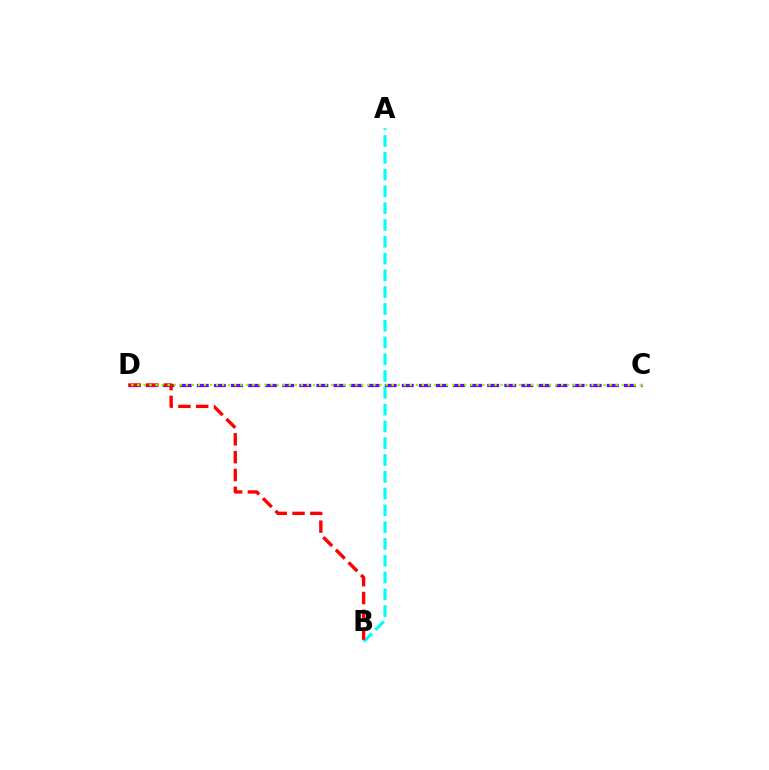{('C', 'D'): [{'color': '#7200ff', 'line_style': 'dashed', 'thickness': 2.32}, {'color': '#84ff00', 'line_style': 'dotted', 'thickness': 1.64}], ('A', 'B'): [{'color': '#00fff6', 'line_style': 'dashed', 'thickness': 2.28}], ('B', 'D'): [{'color': '#ff0000', 'line_style': 'dashed', 'thickness': 2.42}]}